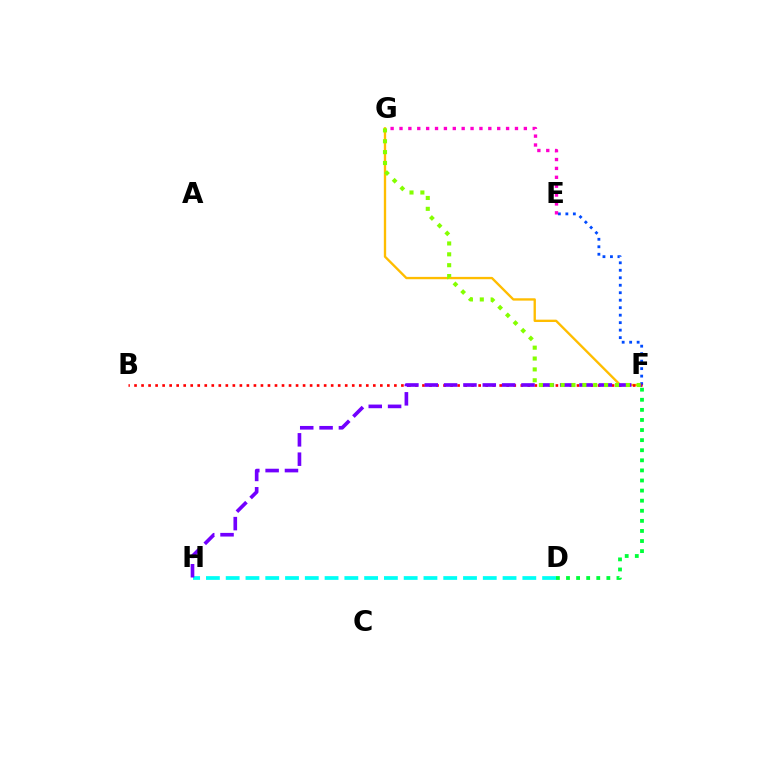{('D', 'F'): [{'color': '#00ff39', 'line_style': 'dotted', 'thickness': 2.74}], ('D', 'H'): [{'color': '#00fff6', 'line_style': 'dashed', 'thickness': 2.69}], ('F', 'G'): [{'color': '#ffbd00', 'line_style': 'solid', 'thickness': 1.69}, {'color': '#84ff00', 'line_style': 'dotted', 'thickness': 2.95}], ('E', 'F'): [{'color': '#004bff', 'line_style': 'dotted', 'thickness': 2.03}], ('E', 'G'): [{'color': '#ff00cf', 'line_style': 'dotted', 'thickness': 2.41}], ('B', 'F'): [{'color': '#ff0000', 'line_style': 'dotted', 'thickness': 1.91}], ('F', 'H'): [{'color': '#7200ff', 'line_style': 'dashed', 'thickness': 2.63}]}